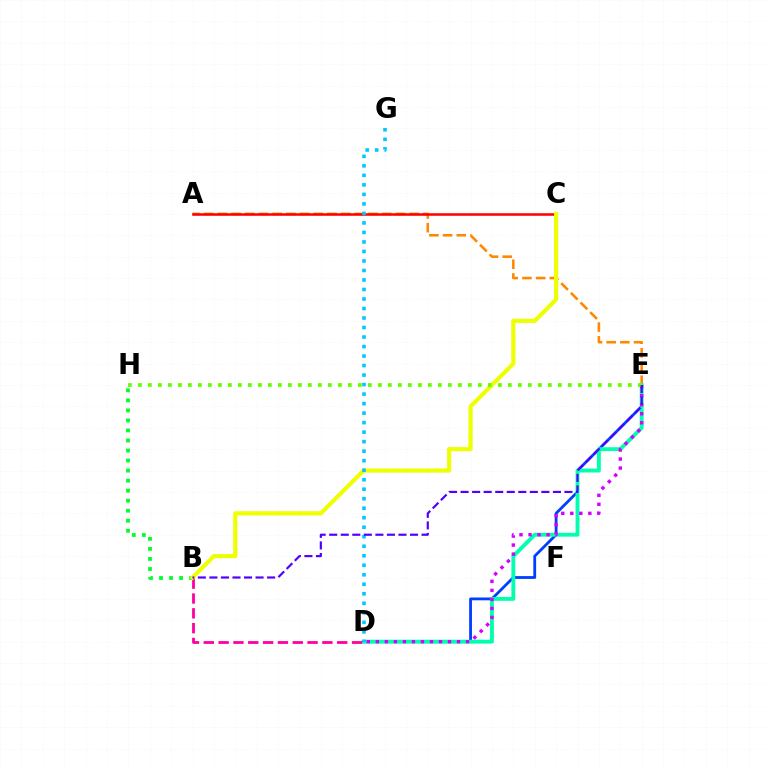{('D', 'E'): [{'color': '#003fff', 'line_style': 'solid', 'thickness': 2.02}, {'color': '#00ffaf', 'line_style': 'solid', 'thickness': 2.78}, {'color': '#d600ff', 'line_style': 'dotted', 'thickness': 2.45}], ('A', 'E'): [{'color': '#ff8800', 'line_style': 'dashed', 'thickness': 1.86}], ('B', 'D'): [{'color': '#ff00a0', 'line_style': 'dashed', 'thickness': 2.01}], ('A', 'C'): [{'color': '#ff0000', 'line_style': 'solid', 'thickness': 1.83}], ('B', 'H'): [{'color': '#00ff27', 'line_style': 'dotted', 'thickness': 2.73}], ('B', 'C'): [{'color': '#eeff00', 'line_style': 'solid', 'thickness': 2.99}], ('E', 'H'): [{'color': '#66ff00', 'line_style': 'dotted', 'thickness': 2.72}], ('D', 'G'): [{'color': '#00c7ff', 'line_style': 'dotted', 'thickness': 2.58}], ('B', 'E'): [{'color': '#4f00ff', 'line_style': 'dashed', 'thickness': 1.57}]}